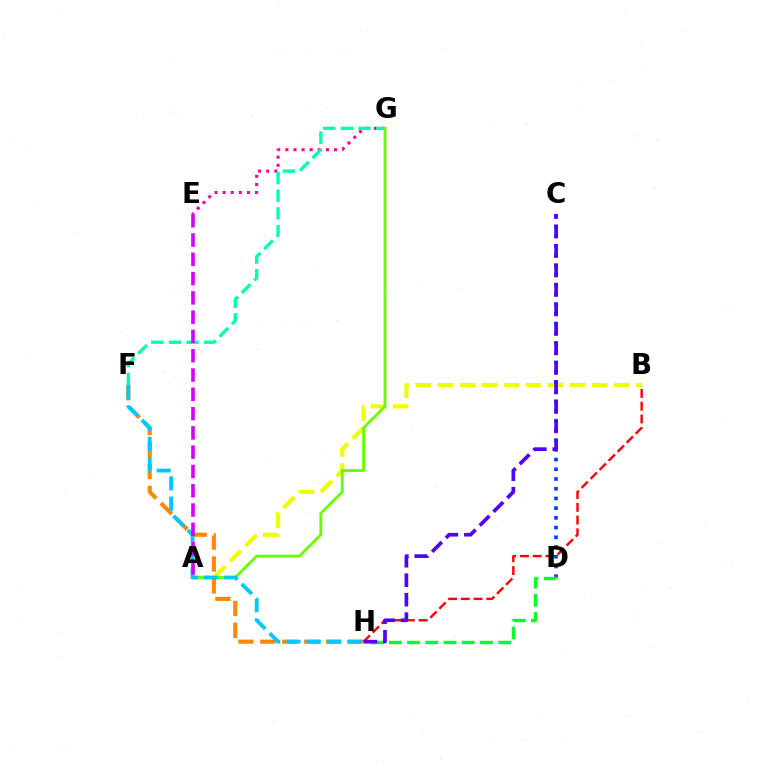{('F', 'H'): [{'color': '#ff8800', 'line_style': 'dashed', 'thickness': 2.98}, {'color': '#00c7ff', 'line_style': 'dashed', 'thickness': 2.75}], ('E', 'G'): [{'color': '#ff00a0', 'line_style': 'dotted', 'thickness': 2.2}], ('A', 'B'): [{'color': '#eeff00', 'line_style': 'dashed', 'thickness': 3.0}], ('F', 'G'): [{'color': '#00ffaf', 'line_style': 'dashed', 'thickness': 2.4}], ('B', 'H'): [{'color': '#ff0000', 'line_style': 'dashed', 'thickness': 1.73}], ('C', 'D'): [{'color': '#003fff', 'line_style': 'dotted', 'thickness': 2.64}], ('A', 'G'): [{'color': '#66ff00', 'line_style': 'solid', 'thickness': 2.02}], ('D', 'H'): [{'color': '#00ff27', 'line_style': 'dashed', 'thickness': 2.48}], ('A', 'E'): [{'color': '#d600ff', 'line_style': 'dashed', 'thickness': 2.62}], ('C', 'H'): [{'color': '#4f00ff', 'line_style': 'dashed', 'thickness': 2.65}]}